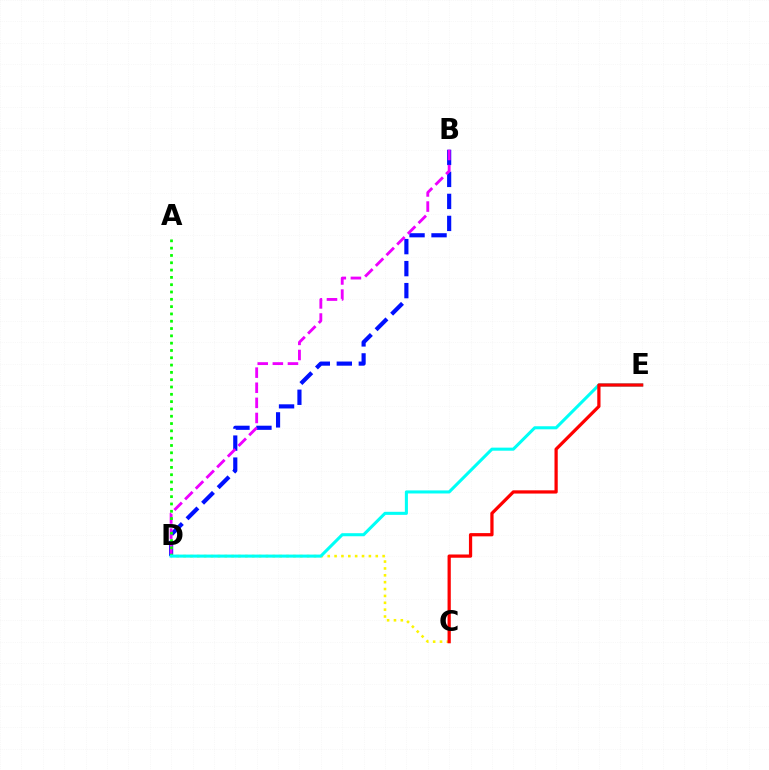{('B', 'D'): [{'color': '#0010ff', 'line_style': 'dashed', 'thickness': 2.99}, {'color': '#ee00ff', 'line_style': 'dashed', 'thickness': 2.05}], ('C', 'D'): [{'color': '#fcf500', 'line_style': 'dotted', 'thickness': 1.86}], ('A', 'D'): [{'color': '#08ff00', 'line_style': 'dotted', 'thickness': 1.99}], ('D', 'E'): [{'color': '#00fff6', 'line_style': 'solid', 'thickness': 2.2}], ('C', 'E'): [{'color': '#ff0000', 'line_style': 'solid', 'thickness': 2.33}]}